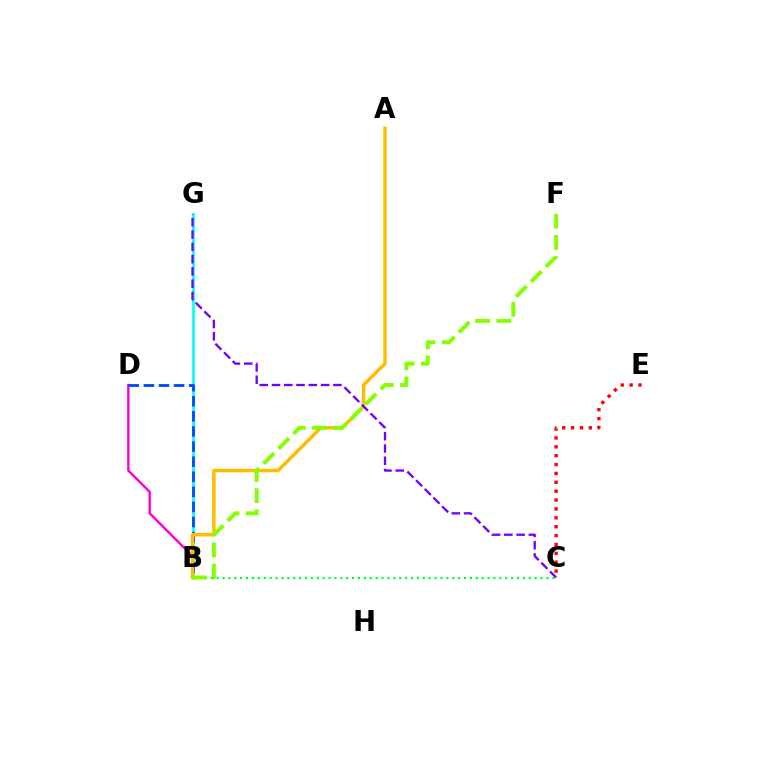{('C', 'E'): [{'color': '#ff0000', 'line_style': 'dotted', 'thickness': 2.41}], ('B', 'G'): [{'color': '#00fff6', 'line_style': 'solid', 'thickness': 1.89}], ('B', 'D'): [{'color': '#ff00cf', 'line_style': 'solid', 'thickness': 1.72}, {'color': '#004bff', 'line_style': 'dashed', 'thickness': 2.05}], ('B', 'C'): [{'color': '#00ff39', 'line_style': 'dotted', 'thickness': 1.6}], ('A', 'B'): [{'color': '#ffbd00', 'line_style': 'solid', 'thickness': 2.5}], ('C', 'G'): [{'color': '#7200ff', 'line_style': 'dashed', 'thickness': 1.67}], ('B', 'F'): [{'color': '#84ff00', 'line_style': 'dashed', 'thickness': 2.87}]}